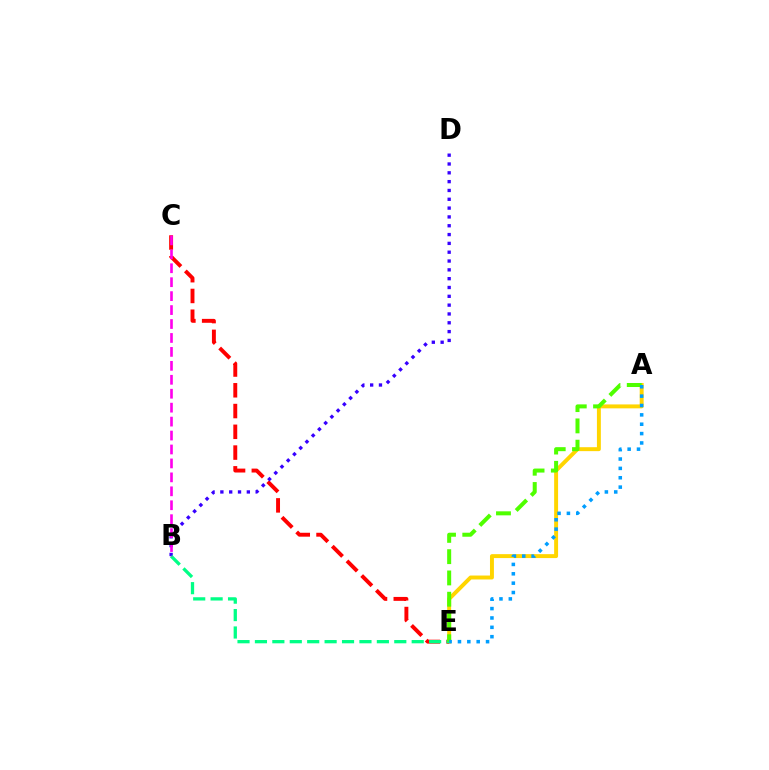{('A', 'E'): [{'color': '#ffd500', 'line_style': 'solid', 'thickness': 2.83}, {'color': '#4fff00', 'line_style': 'dashed', 'thickness': 2.89}, {'color': '#009eff', 'line_style': 'dotted', 'thickness': 2.54}], ('C', 'E'): [{'color': '#ff0000', 'line_style': 'dashed', 'thickness': 2.82}], ('B', 'D'): [{'color': '#3700ff', 'line_style': 'dotted', 'thickness': 2.4}], ('B', 'E'): [{'color': '#00ff86', 'line_style': 'dashed', 'thickness': 2.37}], ('B', 'C'): [{'color': '#ff00ed', 'line_style': 'dashed', 'thickness': 1.89}]}